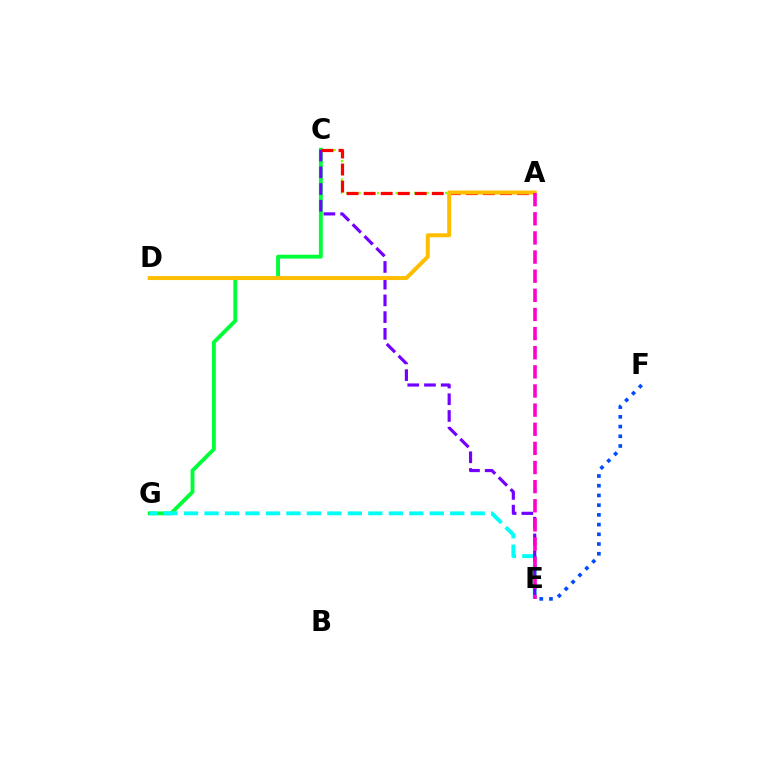{('A', 'C'): [{'color': '#84ff00', 'line_style': 'dotted', 'thickness': 1.68}, {'color': '#ff0000', 'line_style': 'dashed', 'thickness': 2.31}], ('C', 'G'): [{'color': '#00ff39', 'line_style': 'solid', 'thickness': 2.79}], ('E', 'G'): [{'color': '#00fff6', 'line_style': 'dashed', 'thickness': 2.78}], ('C', 'E'): [{'color': '#7200ff', 'line_style': 'dashed', 'thickness': 2.27}], ('A', 'D'): [{'color': '#ffbd00', 'line_style': 'solid', 'thickness': 2.86}], ('A', 'E'): [{'color': '#ff00cf', 'line_style': 'dashed', 'thickness': 2.6}], ('E', 'F'): [{'color': '#004bff', 'line_style': 'dotted', 'thickness': 2.64}]}